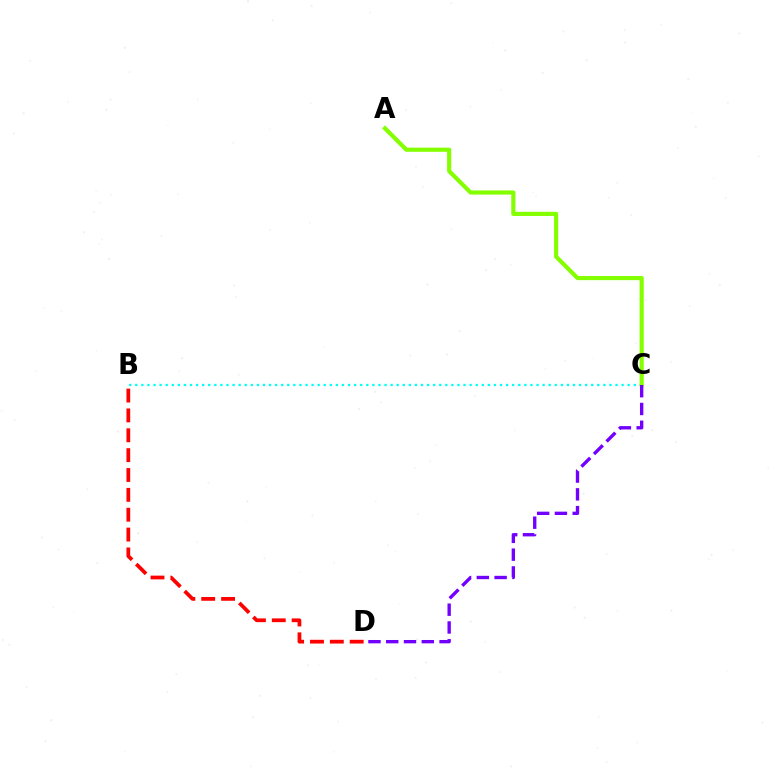{('B', 'D'): [{'color': '#ff0000', 'line_style': 'dashed', 'thickness': 2.7}], ('B', 'C'): [{'color': '#00fff6', 'line_style': 'dotted', 'thickness': 1.65}], ('A', 'C'): [{'color': '#84ff00', 'line_style': 'solid', 'thickness': 2.99}], ('C', 'D'): [{'color': '#7200ff', 'line_style': 'dashed', 'thickness': 2.42}]}